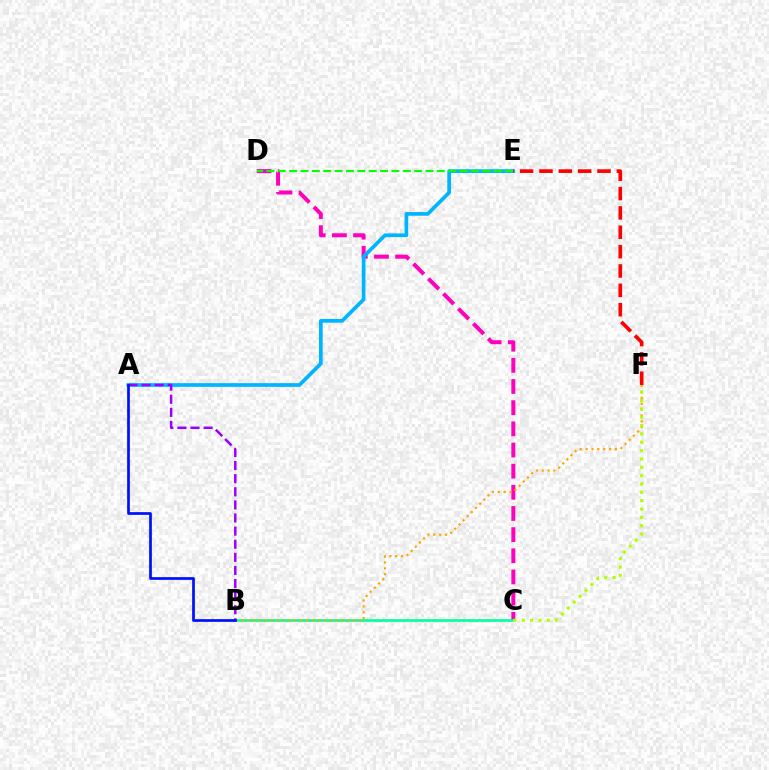{('C', 'D'): [{'color': '#ff00bd', 'line_style': 'dashed', 'thickness': 2.87}], ('B', 'C'): [{'color': '#00ff9d', 'line_style': 'solid', 'thickness': 1.88}], ('A', 'E'): [{'color': '#00b5ff', 'line_style': 'solid', 'thickness': 2.67}], ('D', 'E'): [{'color': '#08ff00', 'line_style': 'dashed', 'thickness': 1.54}], ('A', 'B'): [{'color': '#9b00ff', 'line_style': 'dashed', 'thickness': 1.78}, {'color': '#0010ff', 'line_style': 'solid', 'thickness': 1.96}], ('B', 'F'): [{'color': '#ffa500', 'line_style': 'dotted', 'thickness': 1.59}], ('C', 'F'): [{'color': '#b3ff00', 'line_style': 'dotted', 'thickness': 2.27}], ('E', 'F'): [{'color': '#ff0000', 'line_style': 'dashed', 'thickness': 2.63}]}